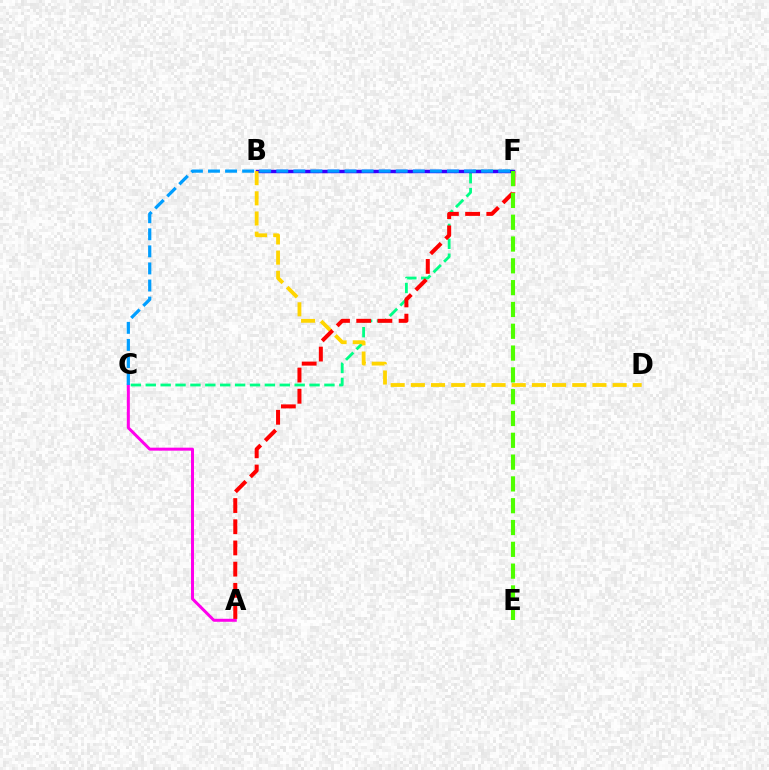{('C', 'F'): [{'color': '#00ff86', 'line_style': 'dashed', 'thickness': 2.02}, {'color': '#009eff', 'line_style': 'dashed', 'thickness': 2.32}], ('A', 'C'): [{'color': '#ff00ed', 'line_style': 'solid', 'thickness': 2.16}], ('B', 'F'): [{'color': '#3700ff', 'line_style': 'solid', 'thickness': 2.48}], ('B', 'D'): [{'color': '#ffd500', 'line_style': 'dashed', 'thickness': 2.74}], ('A', 'F'): [{'color': '#ff0000', 'line_style': 'dashed', 'thickness': 2.88}], ('E', 'F'): [{'color': '#4fff00', 'line_style': 'dashed', 'thickness': 2.96}]}